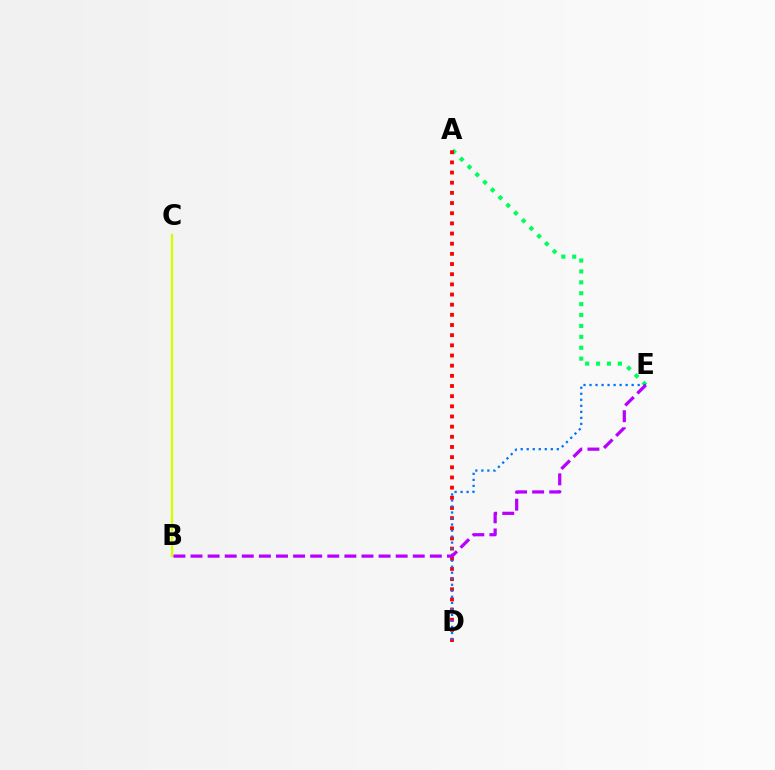{('A', 'E'): [{'color': '#00ff5c', 'line_style': 'dotted', 'thickness': 2.96}], ('B', 'C'): [{'color': '#d1ff00', 'line_style': 'solid', 'thickness': 1.68}], ('A', 'D'): [{'color': '#ff0000', 'line_style': 'dotted', 'thickness': 2.76}], ('D', 'E'): [{'color': '#0074ff', 'line_style': 'dotted', 'thickness': 1.64}], ('B', 'E'): [{'color': '#b900ff', 'line_style': 'dashed', 'thickness': 2.32}]}